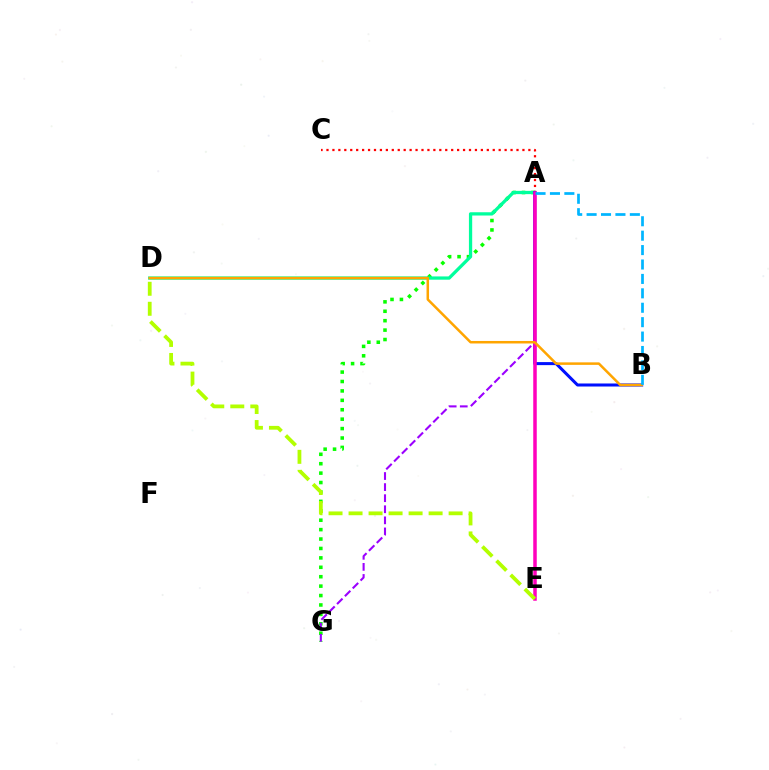{('A', 'C'): [{'color': '#ff0000', 'line_style': 'dotted', 'thickness': 1.61}], ('A', 'G'): [{'color': '#08ff00', 'line_style': 'dotted', 'thickness': 2.56}, {'color': '#9b00ff', 'line_style': 'dashed', 'thickness': 1.51}], ('A', 'D'): [{'color': '#00ff9d', 'line_style': 'solid', 'thickness': 2.35}], ('A', 'B'): [{'color': '#0010ff', 'line_style': 'solid', 'thickness': 2.18}, {'color': '#00b5ff', 'line_style': 'dashed', 'thickness': 1.96}], ('A', 'E'): [{'color': '#ff00bd', 'line_style': 'solid', 'thickness': 2.52}], ('D', 'E'): [{'color': '#b3ff00', 'line_style': 'dashed', 'thickness': 2.72}], ('B', 'D'): [{'color': '#ffa500', 'line_style': 'solid', 'thickness': 1.81}]}